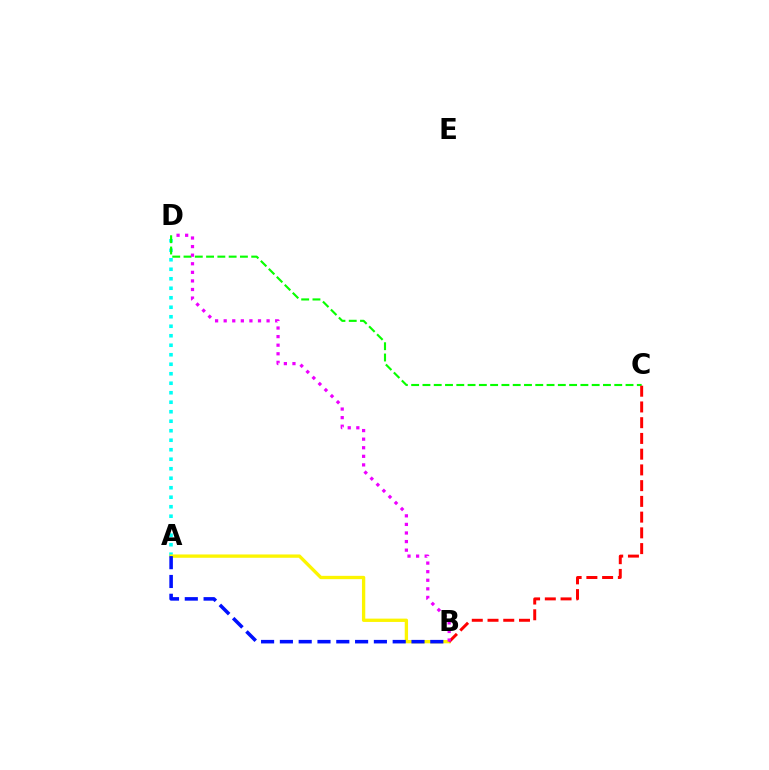{('A', 'D'): [{'color': '#00fff6', 'line_style': 'dotted', 'thickness': 2.58}], ('C', 'D'): [{'color': '#08ff00', 'line_style': 'dashed', 'thickness': 1.53}], ('A', 'B'): [{'color': '#fcf500', 'line_style': 'solid', 'thickness': 2.39}, {'color': '#0010ff', 'line_style': 'dashed', 'thickness': 2.55}], ('B', 'C'): [{'color': '#ff0000', 'line_style': 'dashed', 'thickness': 2.14}], ('B', 'D'): [{'color': '#ee00ff', 'line_style': 'dotted', 'thickness': 2.33}]}